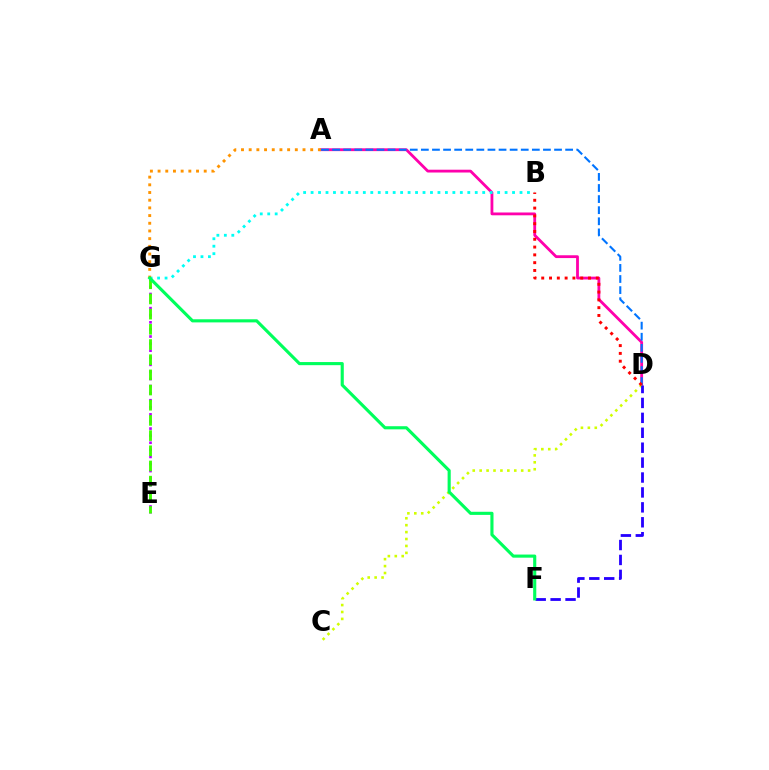{('E', 'G'): [{'color': '#b900ff', 'line_style': 'dotted', 'thickness': 1.92}, {'color': '#3dff00', 'line_style': 'dashed', 'thickness': 2.06}], ('A', 'D'): [{'color': '#ff00ac', 'line_style': 'solid', 'thickness': 2.02}, {'color': '#0074ff', 'line_style': 'dashed', 'thickness': 1.51}], ('B', 'G'): [{'color': '#00fff6', 'line_style': 'dotted', 'thickness': 2.03}], ('A', 'G'): [{'color': '#ff9400', 'line_style': 'dotted', 'thickness': 2.09}], ('C', 'D'): [{'color': '#d1ff00', 'line_style': 'dotted', 'thickness': 1.88}], ('D', 'F'): [{'color': '#2500ff', 'line_style': 'dashed', 'thickness': 2.03}], ('B', 'D'): [{'color': '#ff0000', 'line_style': 'dotted', 'thickness': 2.12}], ('F', 'G'): [{'color': '#00ff5c', 'line_style': 'solid', 'thickness': 2.25}]}